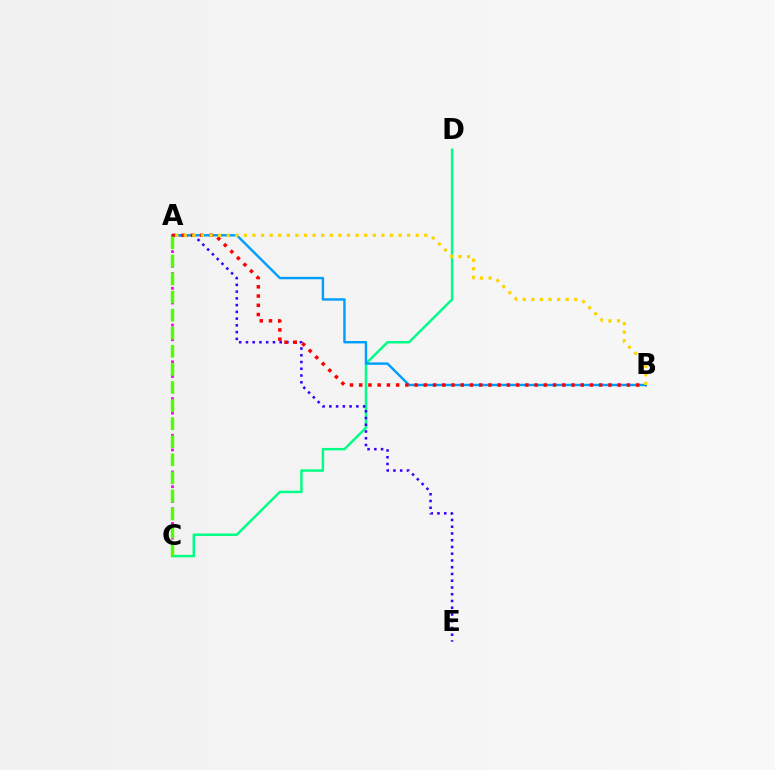{('C', 'D'): [{'color': '#00ff86', 'line_style': 'solid', 'thickness': 1.78}], ('A', 'C'): [{'color': '#ff00ed', 'line_style': 'dotted', 'thickness': 2.0}, {'color': '#4fff00', 'line_style': 'dashed', 'thickness': 2.46}], ('A', 'E'): [{'color': '#3700ff', 'line_style': 'dotted', 'thickness': 1.83}], ('A', 'B'): [{'color': '#009eff', 'line_style': 'solid', 'thickness': 1.74}, {'color': '#ff0000', 'line_style': 'dotted', 'thickness': 2.51}, {'color': '#ffd500', 'line_style': 'dotted', 'thickness': 2.33}]}